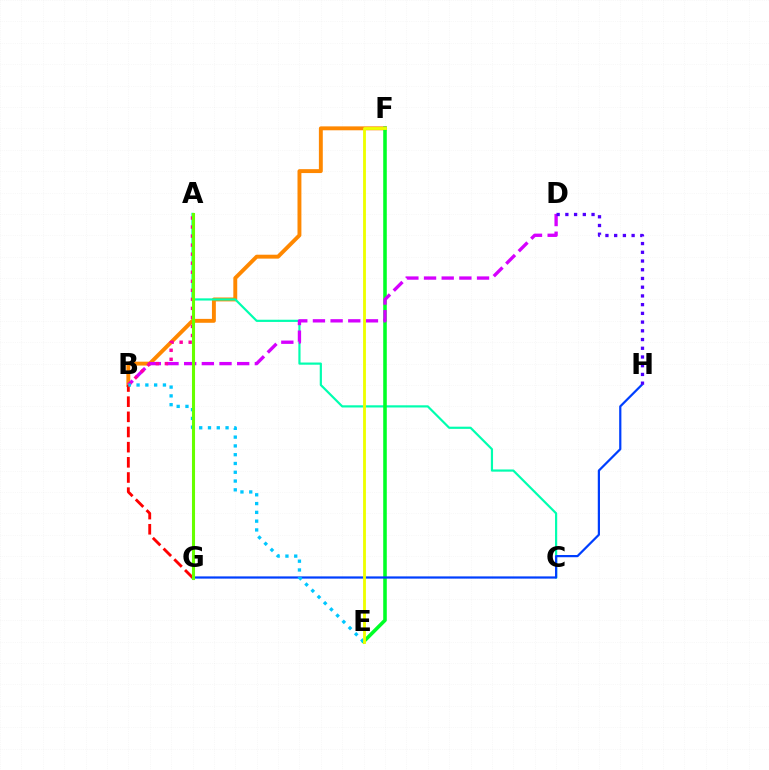{('B', 'F'): [{'color': '#ff8800', 'line_style': 'solid', 'thickness': 2.81}], ('A', 'C'): [{'color': '#00ffaf', 'line_style': 'solid', 'thickness': 1.58}], ('E', 'F'): [{'color': '#00ff27', 'line_style': 'solid', 'thickness': 2.57}, {'color': '#eeff00', 'line_style': 'solid', 'thickness': 2.04}], ('G', 'H'): [{'color': '#003fff', 'line_style': 'solid', 'thickness': 1.6}], ('B', 'D'): [{'color': '#d600ff', 'line_style': 'dashed', 'thickness': 2.4}], ('A', 'B'): [{'color': '#ff00a0', 'line_style': 'dotted', 'thickness': 2.46}], ('B', 'G'): [{'color': '#ff0000', 'line_style': 'dashed', 'thickness': 2.06}], ('B', 'E'): [{'color': '#00c7ff', 'line_style': 'dotted', 'thickness': 2.39}], ('D', 'H'): [{'color': '#4f00ff', 'line_style': 'dotted', 'thickness': 2.37}], ('A', 'G'): [{'color': '#66ff00', 'line_style': 'solid', 'thickness': 2.22}]}